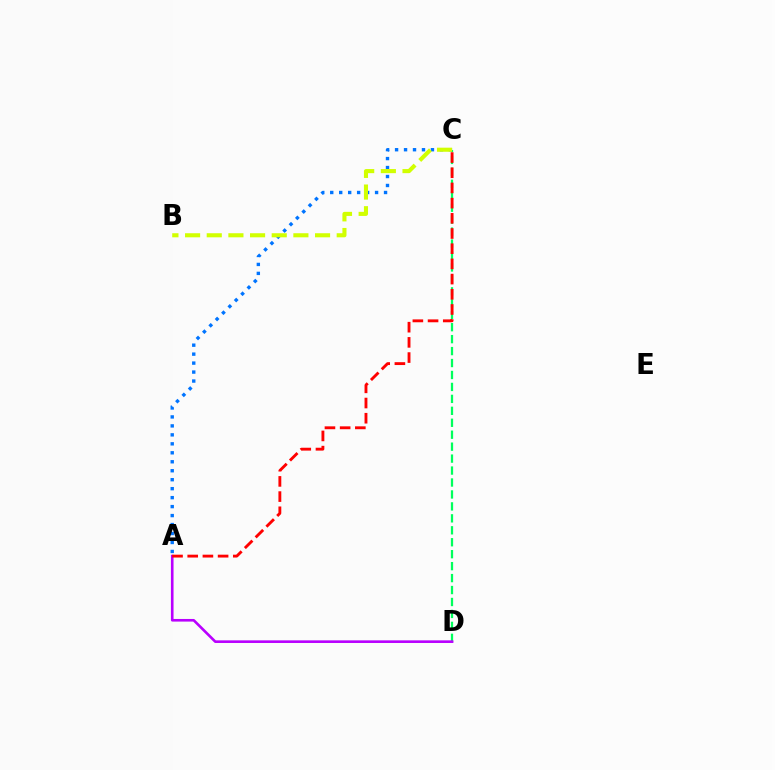{('C', 'D'): [{'color': '#00ff5c', 'line_style': 'dashed', 'thickness': 1.62}], ('A', 'D'): [{'color': '#b900ff', 'line_style': 'solid', 'thickness': 1.89}], ('A', 'C'): [{'color': '#0074ff', 'line_style': 'dotted', 'thickness': 2.44}, {'color': '#ff0000', 'line_style': 'dashed', 'thickness': 2.06}], ('B', 'C'): [{'color': '#d1ff00', 'line_style': 'dashed', 'thickness': 2.94}]}